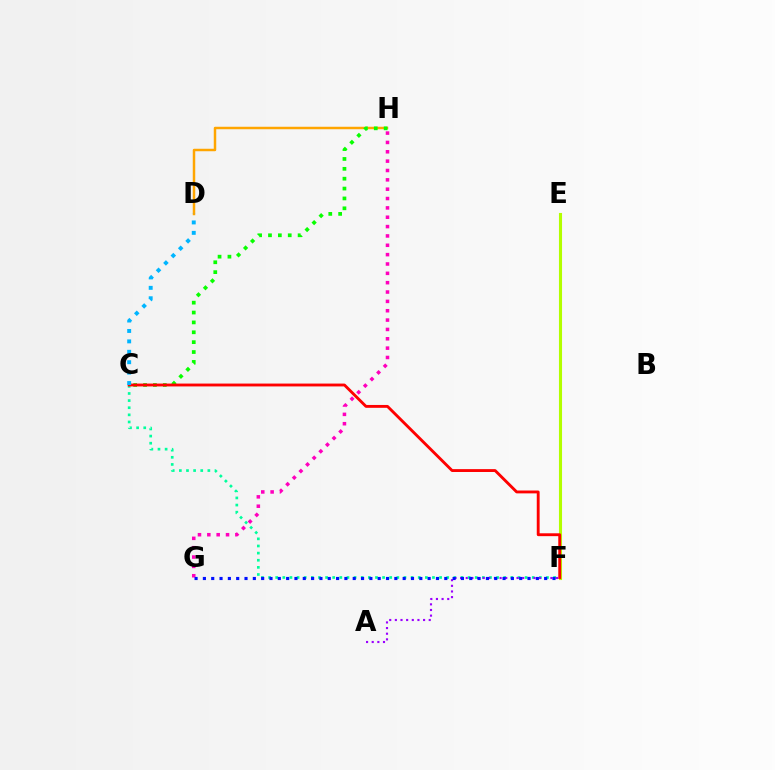{('D', 'H'): [{'color': '#ffa500', 'line_style': 'solid', 'thickness': 1.79}], ('E', 'F'): [{'color': '#b3ff00', 'line_style': 'solid', 'thickness': 2.22}], ('C', 'F'): [{'color': '#00ff9d', 'line_style': 'dotted', 'thickness': 1.94}, {'color': '#ff0000', 'line_style': 'solid', 'thickness': 2.06}], ('C', 'H'): [{'color': '#08ff00', 'line_style': 'dotted', 'thickness': 2.68}], ('G', 'H'): [{'color': '#ff00bd', 'line_style': 'dotted', 'thickness': 2.54}], ('A', 'F'): [{'color': '#9b00ff', 'line_style': 'dotted', 'thickness': 1.53}], ('C', 'D'): [{'color': '#00b5ff', 'line_style': 'dotted', 'thickness': 2.83}], ('F', 'G'): [{'color': '#0010ff', 'line_style': 'dotted', 'thickness': 2.26}]}